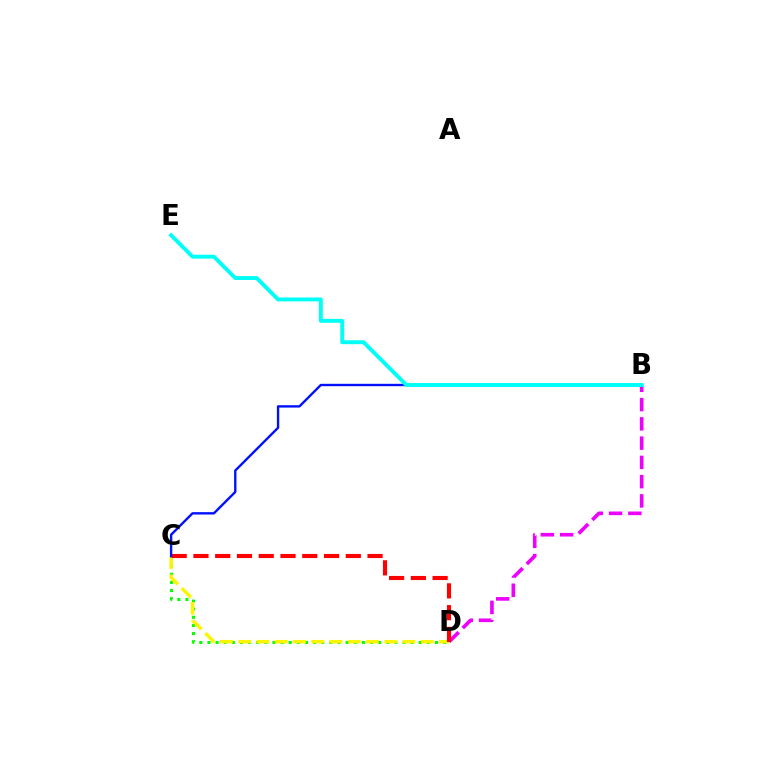{('C', 'D'): [{'color': '#08ff00', 'line_style': 'dotted', 'thickness': 2.21}, {'color': '#fcf500', 'line_style': 'dashed', 'thickness': 2.48}, {'color': '#ff0000', 'line_style': 'dashed', 'thickness': 2.96}], ('B', 'D'): [{'color': '#ee00ff', 'line_style': 'dashed', 'thickness': 2.62}], ('B', 'C'): [{'color': '#0010ff', 'line_style': 'solid', 'thickness': 1.71}], ('B', 'E'): [{'color': '#00fff6', 'line_style': 'solid', 'thickness': 2.81}]}